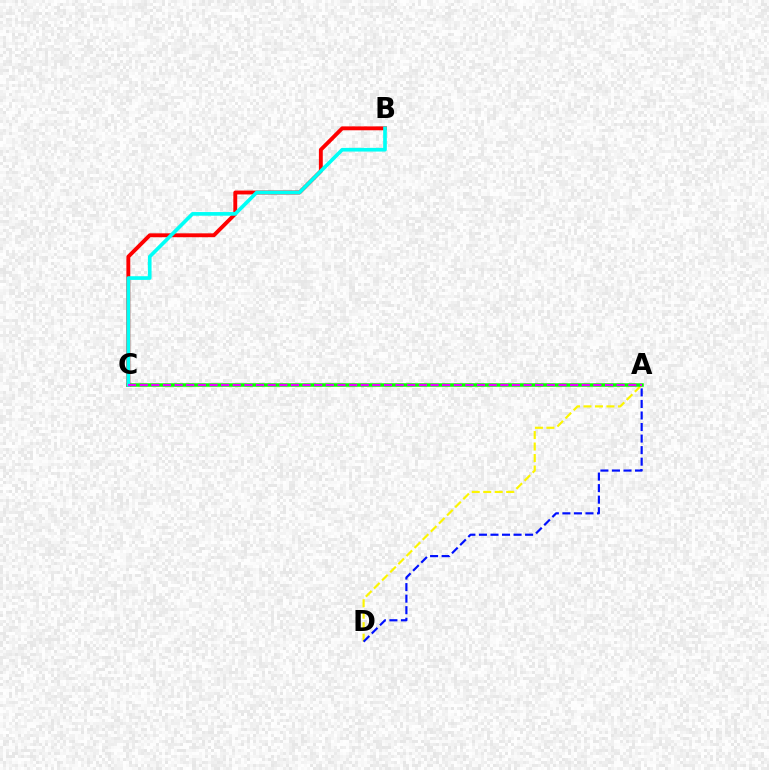{('A', 'D'): [{'color': '#fcf500', 'line_style': 'dashed', 'thickness': 1.56}, {'color': '#0010ff', 'line_style': 'dashed', 'thickness': 1.57}], ('A', 'C'): [{'color': '#08ff00', 'line_style': 'solid', 'thickness': 2.52}, {'color': '#ee00ff', 'line_style': 'dashed', 'thickness': 1.58}], ('B', 'C'): [{'color': '#ff0000', 'line_style': 'solid', 'thickness': 2.8}, {'color': '#00fff6', 'line_style': 'solid', 'thickness': 2.64}]}